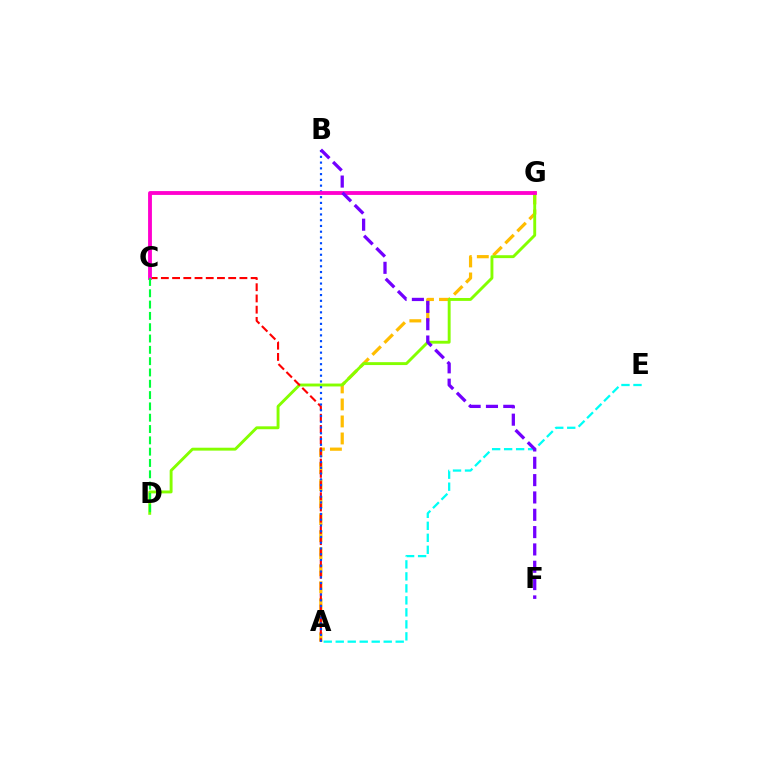{('A', 'G'): [{'color': '#ffbd00', 'line_style': 'dashed', 'thickness': 2.31}], ('D', 'G'): [{'color': '#84ff00', 'line_style': 'solid', 'thickness': 2.09}], ('A', 'C'): [{'color': '#ff0000', 'line_style': 'dashed', 'thickness': 1.52}], ('A', 'B'): [{'color': '#004bff', 'line_style': 'dotted', 'thickness': 1.56}], ('C', 'G'): [{'color': '#ff00cf', 'line_style': 'solid', 'thickness': 2.76}], ('C', 'D'): [{'color': '#00ff39', 'line_style': 'dashed', 'thickness': 1.54}], ('A', 'E'): [{'color': '#00fff6', 'line_style': 'dashed', 'thickness': 1.63}], ('B', 'F'): [{'color': '#7200ff', 'line_style': 'dashed', 'thickness': 2.35}]}